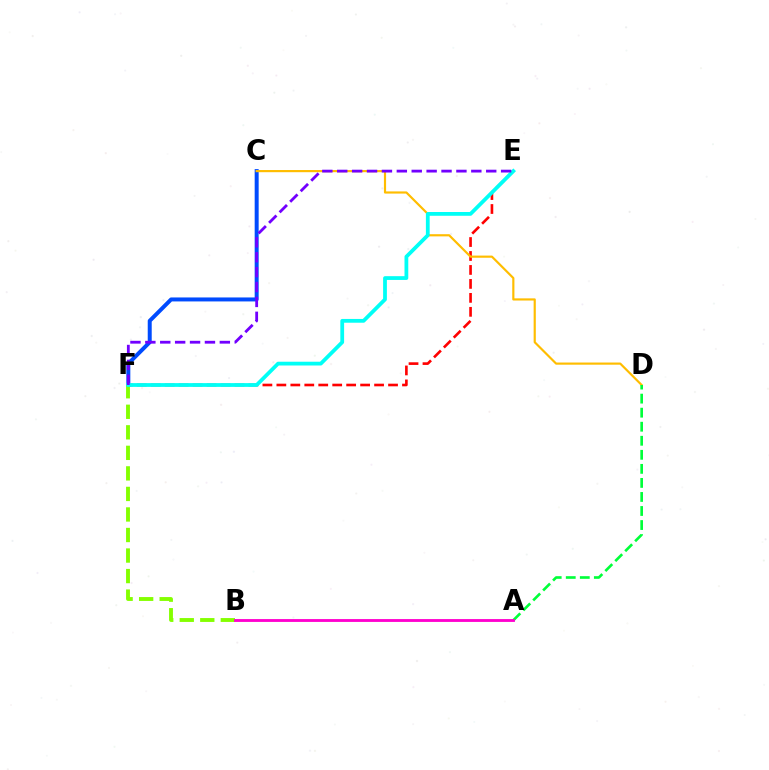{('C', 'F'): [{'color': '#004bff', 'line_style': 'solid', 'thickness': 2.87}], ('B', 'F'): [{'color': '#84ff00', 'line_style': 'dashed', 'thickness': 2.79}], ('E', 'F'): [{'color': '#ff0000', 'line_style': 'dashed', 'thickness': 1.9}, {'color': '#00fff6', 'line_style': 'solid', 'thickness': 2.72}, {'color': '#7200ff', 'line_style': 'dashed', 'thickness': 2.02}], ('C', 'D'): [{'color': '#ffbd00', 'line_style': 'solid', 'thickness': 1.56}], ('A', 'D'): [{'color': '#00ff39', 'line_style': 'dashed', 'thickness': 1.91}], ('A', 'B'): [{'color': '#ff00cf', 'line_style': 'solid', 'thickness': 2.05}]}